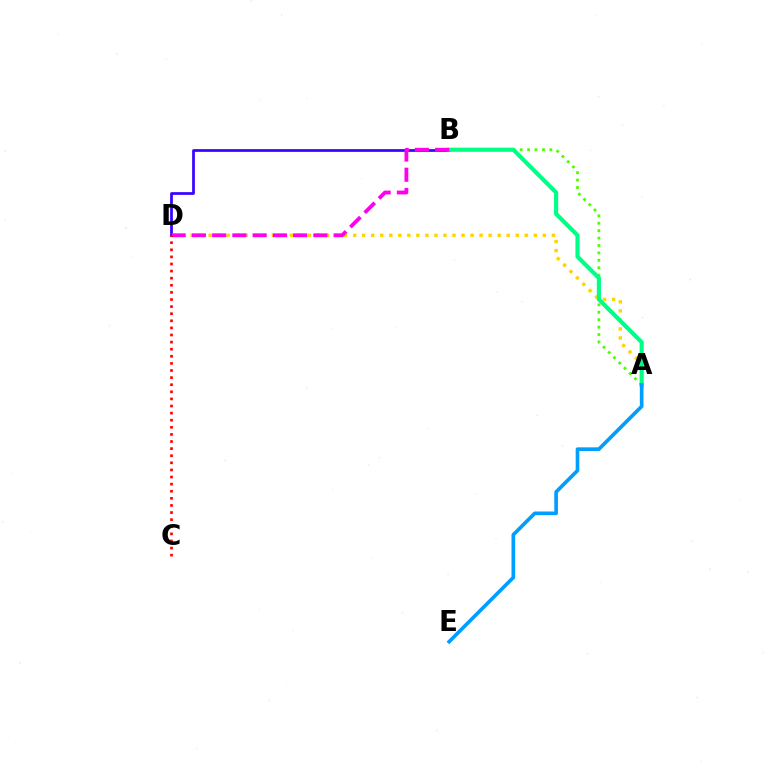{('A', 'B'): [{'color': '#4fff00', 'line_style': 'dotted', 'thickness': 2.02}, {'color': '#00ff86', 'line_style': 'solid', 'thickness': 2.99}], ('B', 'D'): [{'color': '#3700ff', 'line_style': 'solid', 'thickness': 1.95}, {'color': '#ff00ed', 'line_style': 'dashed', 'thickness': 2.75}], ('A', 'D'): [{'color': '#ffd500', 'line_style': 'dotted', 'thickness': 2.45}], ('A', 'E'): [{'color': '#009eff', 'line_style': 'solid', 'thickness': 2.63}], ('C', 'D'): [{'color': '#ff0000', 'line_style': 'dotted', 'thickness': 1.93}]}